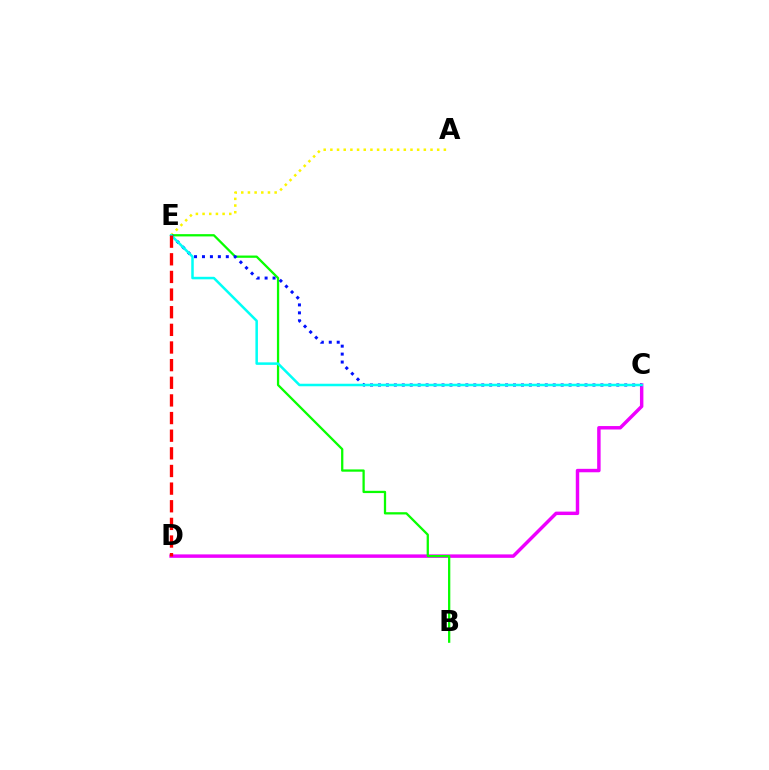{('C', 'D'): [{'color': '#ee00ff', 'line_style': 'solid', 'thickness': 2.48}], ('A', 'E'): [{'color': '#fcf500', 'line_style': 'dotted', 'thickness': 1.81}], ('B', 'E'): [{'color': '#08ff00', 'line_style': 'solid', 'thickness': 1.64}], ('C', 'E'): [{'color': '#0010ff', 'line_style': 'dotted', 'thickness': 2.16}, {'color': '#00fff6', 'line_style': 'solid', 'thickness': 1.81}], ('D', 'E'): [{'color': '#ff0000', 'line_style': 'dashed', 'thickness': 2.4}]}